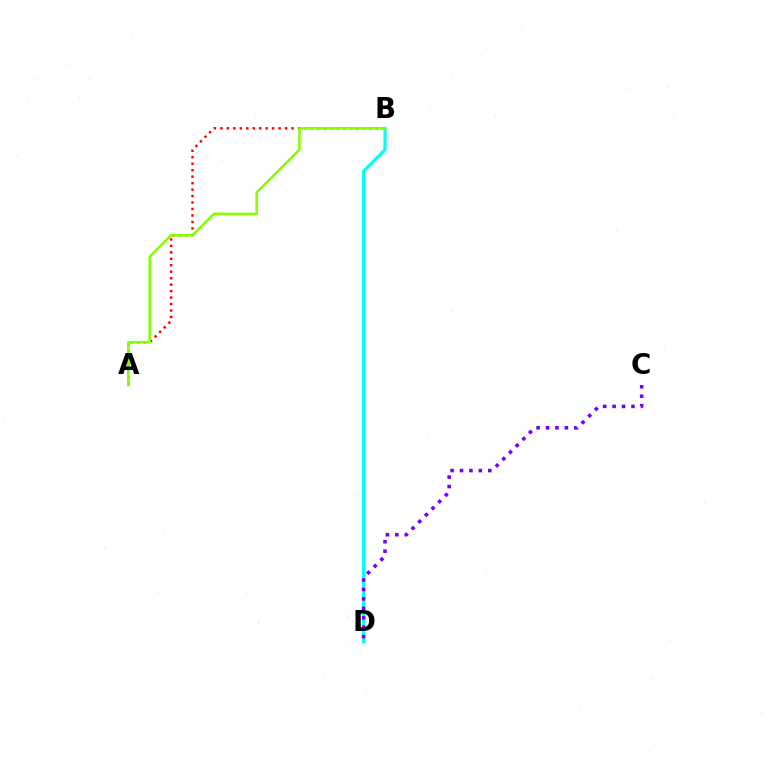{('A', 'B'): [{'color': '#ff0000', 'line_style': 'dotted', 'thickness': 1.76}, {'color': '#84ff00', 'line_style': 'solid', 'thickness': 1.81}], ('B', 'D'): [{'color': '#00fff6', 'line_style': 'solid', 'thickness': 2.28}], ('C', 'D'): [{'color': '#7200ff', 'line_style': 'dotted', 'thickness': 2.56}]}